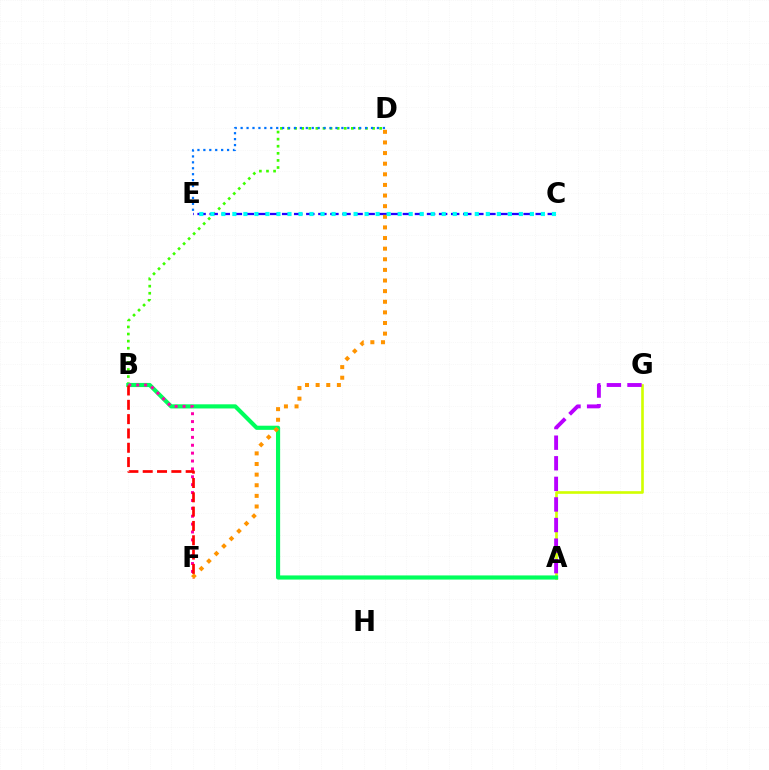{('B', 'D'): [{'color': '#3dff00', 'line_style': 'dotted', 'thickness': 1.93}], ('C', 'E'): [{'color': '#2500ff', 'line_style': 'dashed', 'thickness': 1.64}, {'color': '#00fff6', 'line_style': 'dotted', 'thickness': 2.99}], ('D', 'E'): [{'color': '#0074ff', 'line_style': 'dotted', 'thickness': 1.61}], ('A', 'G'): [{'color': '#d1ff00', 'line_style': 'solid', 'thickness': 1.9}, {'color': '#b900ff', 'line_style': 'dashed', 'thickness': 2.8}], ('A', 'B'): [{'color': '#00ff5c', 'line_style': 'solid', 'thickness': 2.98}], ('D', 'F'): [{'color': '#ff9400', 'line_style': 'dotted', 'thickness': 2.89}], ('B', 'F'): [{'color': '#ff00ac', 'line_style': 'dotted', 'thickness': 2.14}, {'color': '#ff0000', 'line_style': 'dashed', 'thickness': 1.94}]}